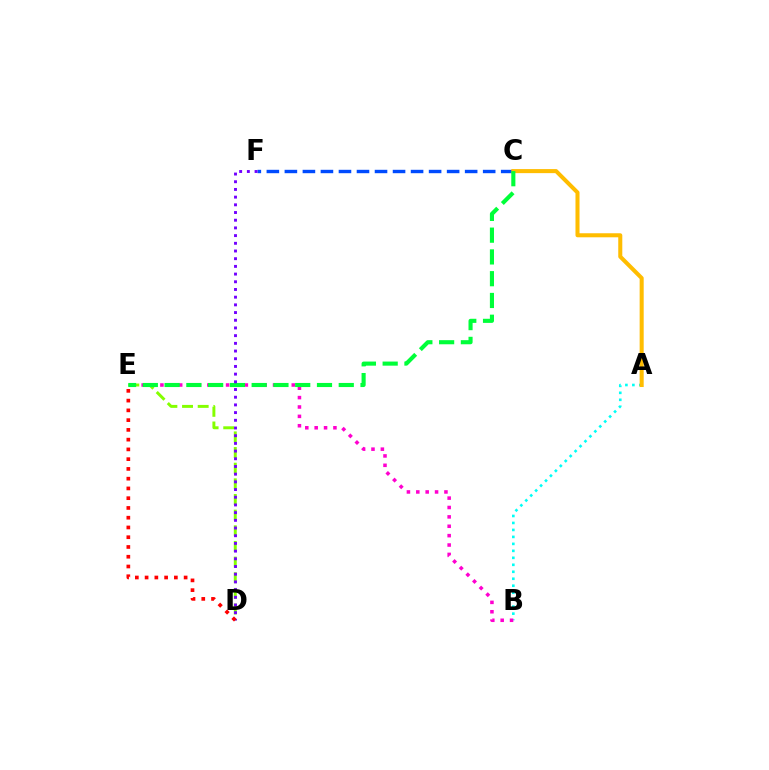{('A', 'B'): [{'color': '#00fff6', 'line_style': 'dotted', 'thickness': 1.9}], ('C', 'F'): [{'color': '#004bff', 'line_style': 'dashed', 'thickness': 2.45}], ('B', 'E'): [{'color': '#ff00cf', 'line_style': 'dotted', 'thickness': 2.55}], ('D', 'E'): [{'color': '#84ff00', 'line_style': 'dashed', 'thickness': 2.13}, {'color': '#ff0000', 'line_style': 'dotted', 'thickness': 2.65}], ('A', 'C'): [{'color': '#ffbd00', 'line_style': 'solid', 'thickness': 2.91}], ('C', 'E'): [{'color': '#00ff39', 'line_style': 'dashed', 'thickness': 2.96}], ('D', 'F'): [{'color': '#7200ff', 'line_style': 'dotted', 'thickness': 2.09}]}